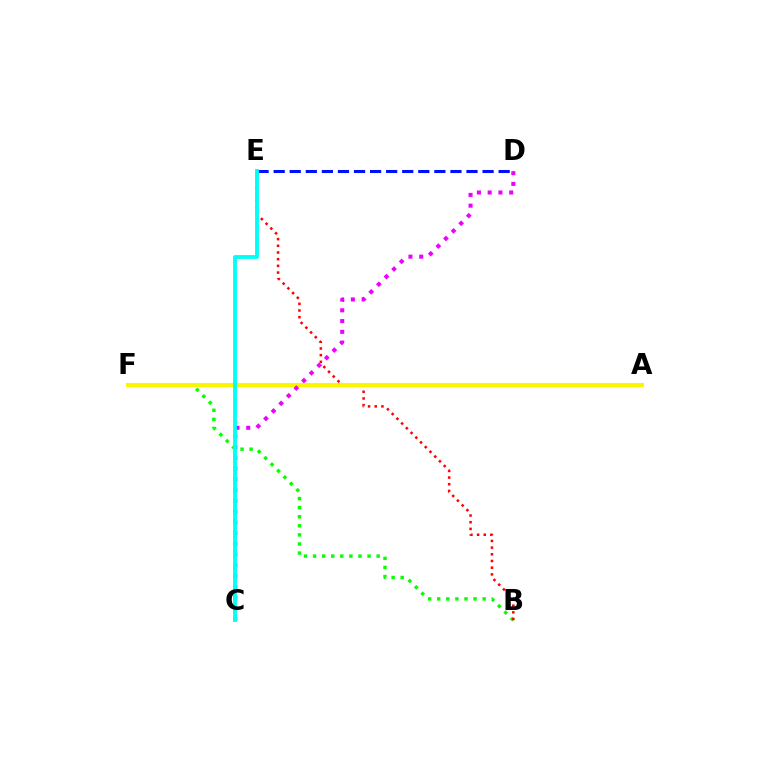{('B', 'F'): [{'color': '#08ff00', 'line_style': 'dotted', 'thickness': 2.47}], ('B', 'E'): [{'color': '#ff0000', 'line_style': 'dotted', 'thickness': 1.82}], ('D', 'E'): [{'color': '#0010ff', 'line_style': 'dashed', 'thickness': 2.18}], ('A', 'F'): [{'color': '#fcf500', 'line_style': 'solid', 'thickness': 2.94}], ('C', 'D'): [{'color': '#ee00ff', 'line_style': 'dotted', 'thickness': 2.92}], ('C', 'E'): [{'color': '#00fff6', 'line_style': 'solid', 'thickness': 2.78}]}